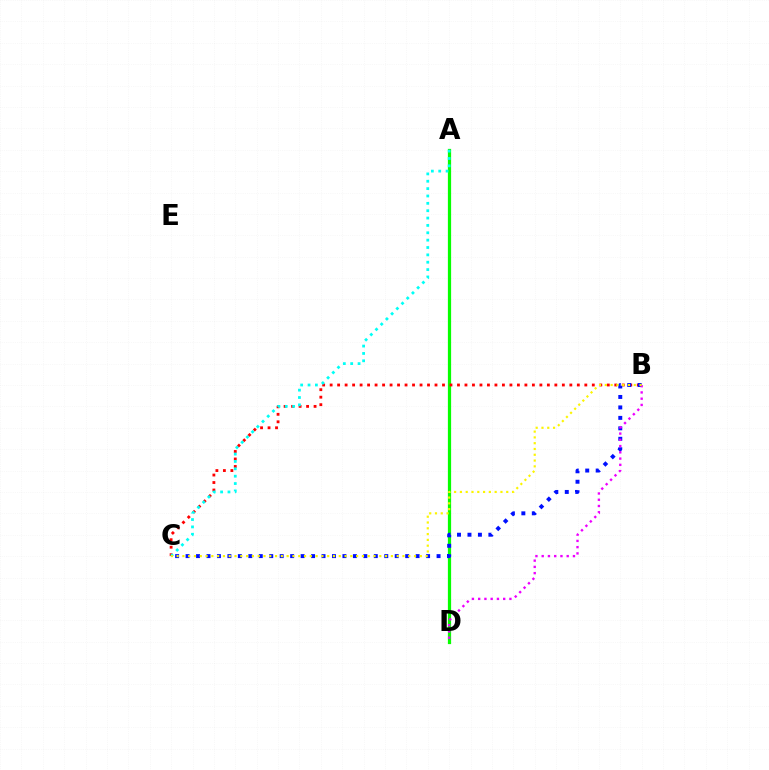{('A', 'D'): [{'color': '#08ff00', 'line_style': 'solid', 'thickness': 2.32}], ('B', 'C'): [{'color': '#ff0000', 'line_style': 'dotted', 'thickness': 2.04}, {'color': '#0010ff', 'line_style': 'dotted', 'thickness': 2.84}, {'color': '#fcf500', 'line_style': 'dotted', 'thickness': 1.57}], ('B', 'D'): [{'color': '#ee00ff', 'line_style': 'dotted', 'thickness': 1.7}], ('A', 'C'): [{'color': '#00fff6', 'line_style': 'dotted', 'thickness': 2.0}]}